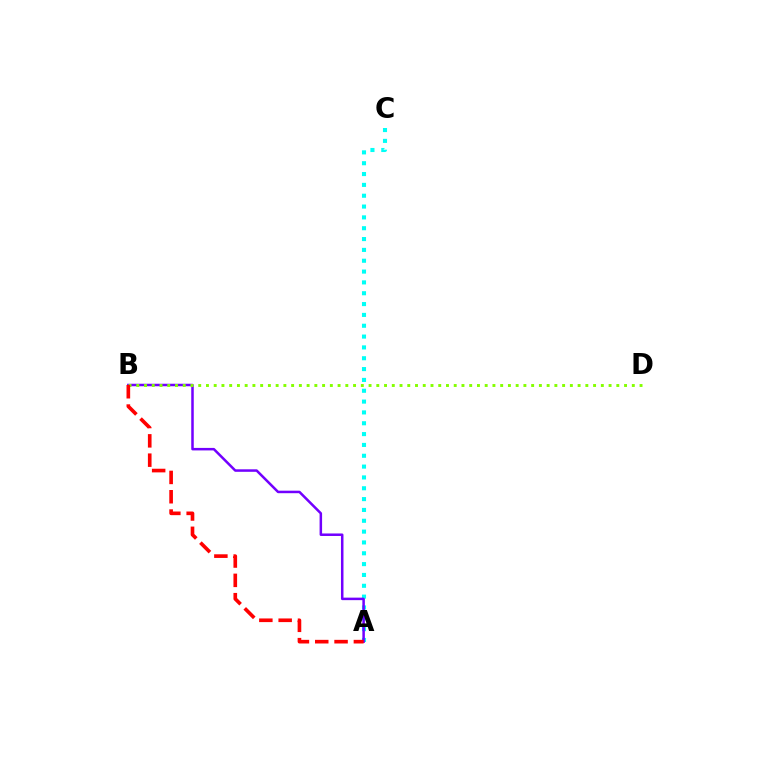{('A', 'C'): [{'color': '#00fff6', 'line_style': 'dotted', 'thickness': 2.94}], ('A', 'B'): [{'color': '#7200ff', 'line_style': 'solid', 'thickness': 1.81}, {'color': '#ff0000', 'line_style': 'dashed', 'thickness': 2.62}], ('B', 'D'): [{'color': '#84ff00', 'line_style': 'dotted', 'thickness': 2.1}]}